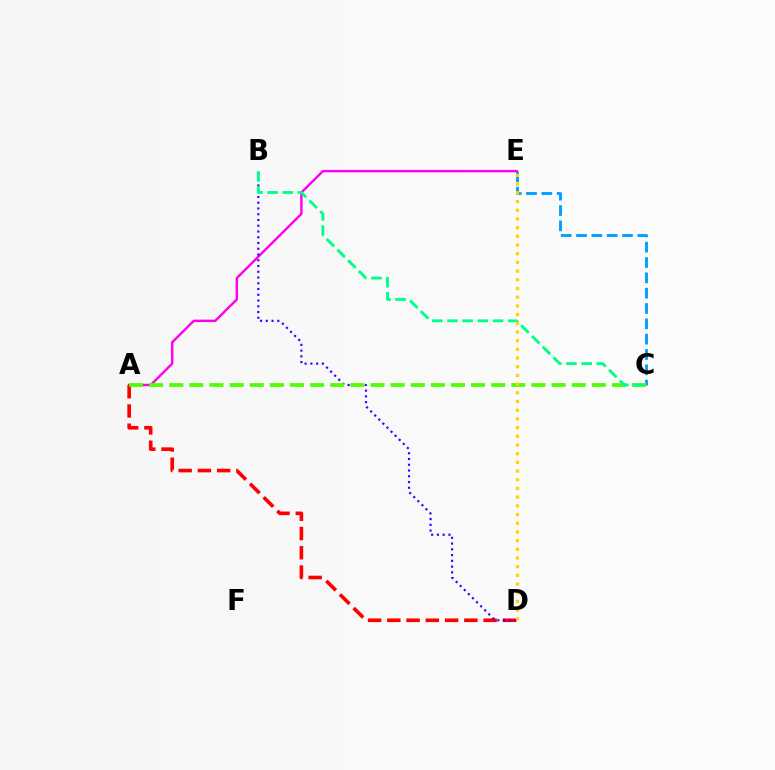{('C', 'E'): [{'color': '#009eff', 'line_style': 'dashed', 'thickness': 2.08}], ('A', 'E'): [{'color': '#ff00ed', 'line_style': 'solid', 'thickness': 1.74}], ('A', 'D'): [{'color': '#ff0000', 'line_style': 'dashed', 'thickness': 2.62}], ('B', 'D'): [{'color': '#3700ff', 'line_style': 'dotted', 'thickness': 1.56}], ('A', 'C'): [{'color': '#4fff00', 'line_style': 'dashed', 'thickness': 2.73}], ('B', 'C'): [{'color': '#00ff86', 'line_style': 'dashed', 'thickness': 2.06}], ('D', 'E'): [{'color': '#ffd500', 'line_style': 'dotted', 'thickness': 2.36}]}